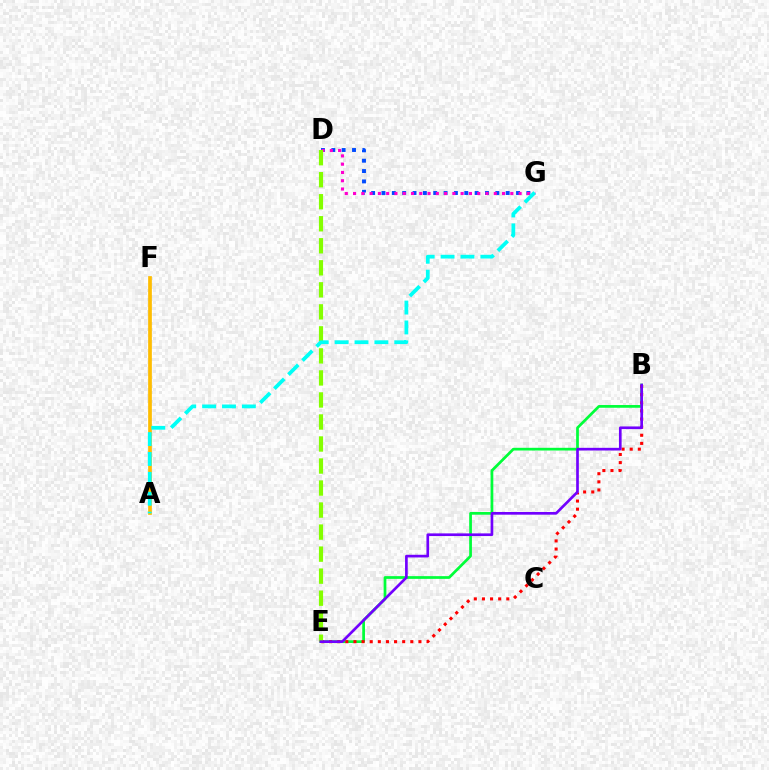{('D', 'G'): [{'color': '#004bff', 'line_style': 'dotted', 'thickness': 2.81}, {'color': '#ff00cf', 'line_style': 'dotted', 'thickness': 2.25}], ('B', 'E'): [{'color': '#00ff39', 'line_style': 'solid', 'thickness': 1.97}, {'color': '#ff0000', 'line_style': 'dotted', 'thickness': 2.21}, {'color': '#7200ff', 'line_style': 'solid', 'thickness': 1.93}], ('A', 'F'): [{'color': '#ffbd00', 'line_style': 'solid', 'thickness': 2.67}], ('D', 'E'): [{'color': '#84ff00', 'line_style': 'dashed', 'thickness': 2.99}], ('A', 'G'): [{'color': '#00fff6', 'line_style': 'dashed', 'thickness': 2.7}]}